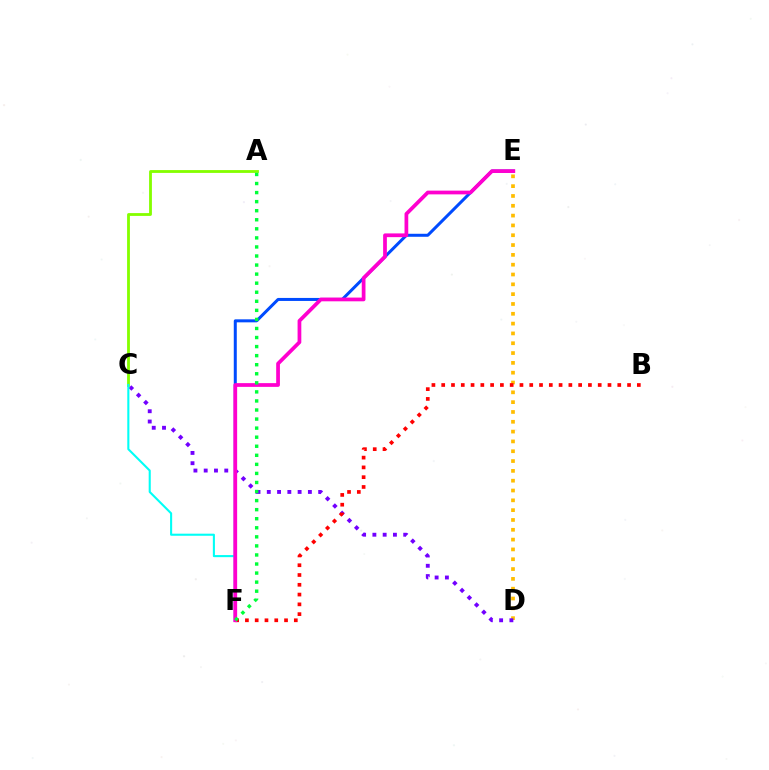{('A', 'C'): [{'color': '#84ff00', 'line_style': 'solid', 'thickness': 2.03}], ('E', 'F'): [{'color': '#004bff', 'line_style': 'solid', 'thickness': 2.17}, {'color': '#ff00cf', 'line_style': 'solid', 'thickness': 2.69}], ('D', 'E'): [{'color': '#ffbd00', 'line_style': 'dotted', 'thickness': 2.67}], ('C', 'D'): [{'color': '#7200ff', 'line_style': 'dotted', 'thickness': 2.79}], ('C', 'F'): [{'color': '#00fff6', 'line_style': 'solid', 'thickness': 1.51}], ('B', 'F'): [{'color': '#ff0000', 'line_style': 'dotted', 'thickness': 2.66}], ('A', 'F'): [{'color': '#00ff39', 'line_style': 'dotted', 'thickness': 2.46}]}